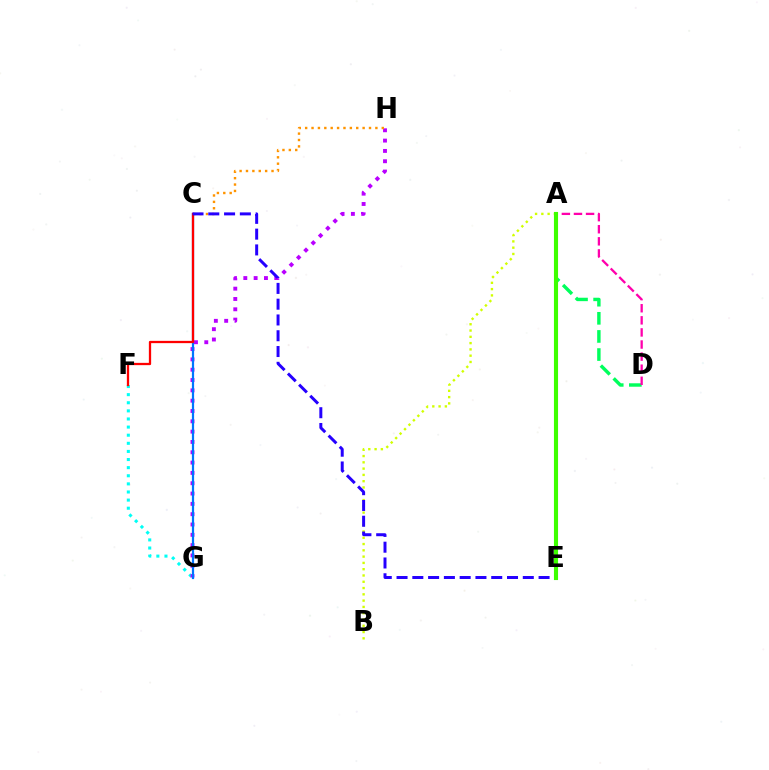{('A', 'D'): [{'color': '#00ff5c', 'line_style': 'dashed', 'thickness': 2.46}, {'color': '#ff00ac', 'line_style': 'dashed', 'thickness': 1.64}], ('F', 'G'): [{'color': '#00fff6', 'line_style': 'dotted', 'thickness': 2.2}], ('G', 'H'): [{'color': '#b900ff', 'line_style': 'dotted', 'thickness': 2.8}], ('C', 'H'): [{'color': '#ff9400', 'line_style': 'dotted', 'thickness': 1.73}], ('A', 'B'): [{'color': '#d1ff00', 'line_style': 'dotted', 'thickness': 1.71}], ('C', 'G'): [{'color': '#0074ff', 'line_style': 'solid', 'thickness': 1.59}], ('C', 'F'): [{'color': '#ff0000', 'line_style': 'solid', 'thickness': 1.64}], ('C', 'E'): [{'color': '#2500ff', 'line_style': 'dashed', 'thickness': 2.14}], ('A', 'E'): [{'color': '#3dff00', 'line_style': 'solid', 'thickness': 2.96}]}